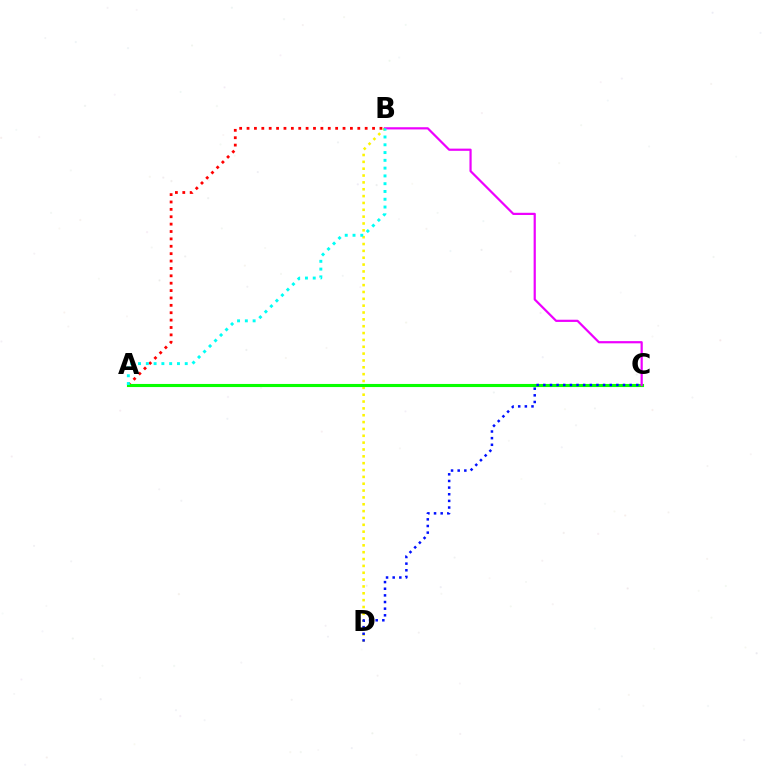{('A', 'B'): [{'color': '#ff0000', 'line_style': 'dotted', 'thickness': 2.01}, {'color': '#00fff6', 'line_style': 'dotted', 'thickness': 2.11}], ('B', 'D'): [{'color': '#fcf500', 'line_style': 'dotted', 'thickness': 1.86}], ('A', 'C'): [{'color': '#08ff00', 'line_style': 'solid', 'thickness': 2.23}], ('B', 'C'): [{'color': '#ee00ff', 'line_style': 'solid', 'thickness': 1.59}], ('C', 'D'): [{'color': '#0010ff', 'line_style': 'dotted', 'thickness': 1.8}]}